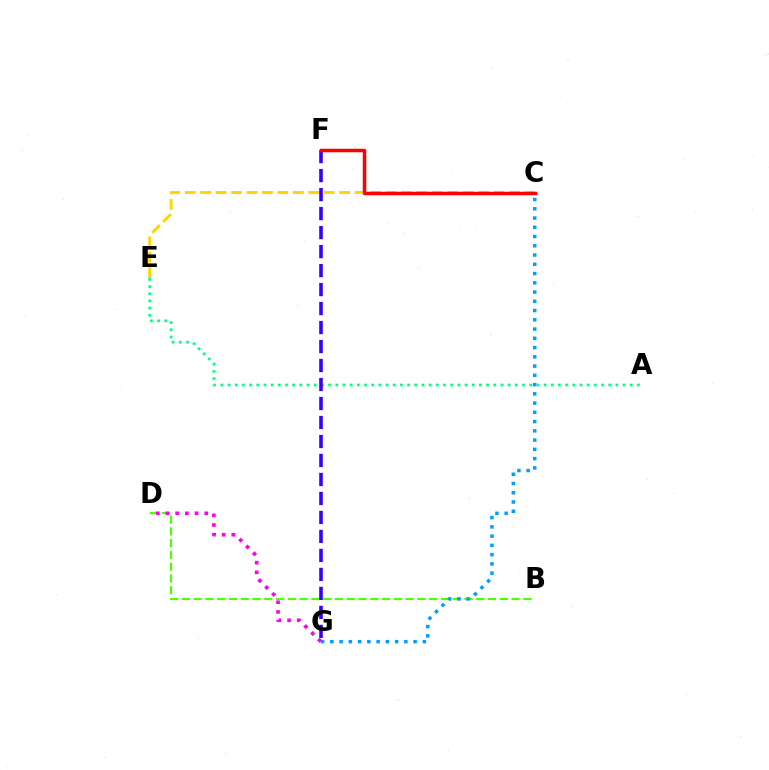{('B', 'D'): [{'color': '#4fff00', 'line_style': 'dashed', 'thickness': 1.6}], ('C', 'E'): [{'color': '#ffd500', 'line_style': 'dashed', 'thickness': 2.1}], ('C', 'G'): [{'color': '#009eff', 'line_style': 'dotted', 'thickness': 2.51}], ('A', 'E'): [{'color': '#00ff86', 'line_style': 'dotted', 'thickness': 1.95}], ('F', 'G'): [{'color': '#3700ff', 'line_style': 'dashed', 'thickness': 2.58}], ('C', 'F'): [{'color': '#ff0000', 'line_style': 'solid', 'thickness': 2.52}], ('D', 'G'): [{'color': '#ff00ed', 'line_style': 'dotted', 'thickness': 2.63}]}